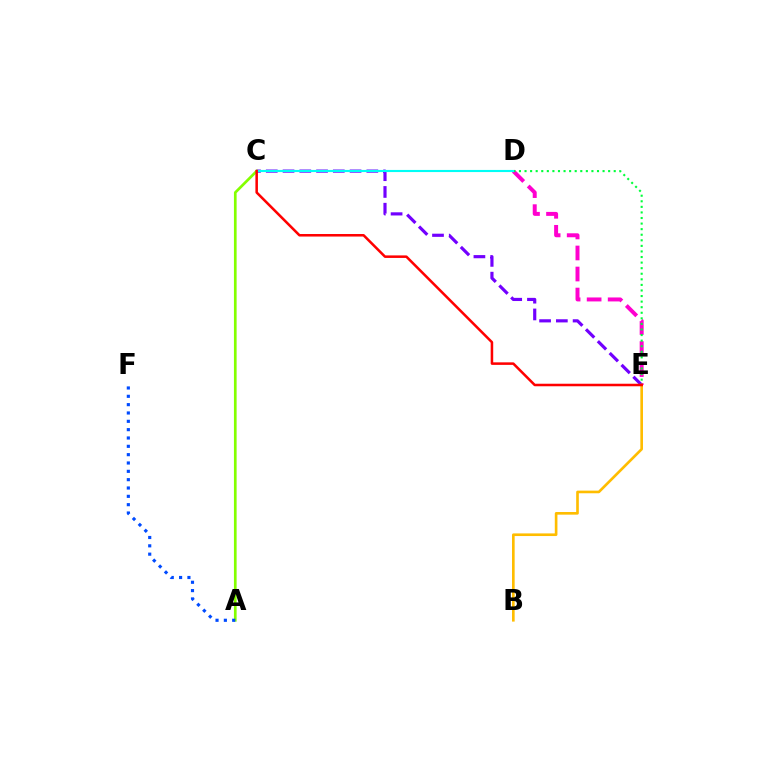{('D', 'E'): [{'color': '#ff00cf', 'line_style': 'dashed', 'thickness': 2.86}, {'color': '#00ff39', 'line_style': 'dotted', 'thickness': 1.51}], ('C', 'E'): [{'color': '#7200ff', 'line_style': 'dashed', 'thickness': 2.28}, {'color': '#ff0000', 'line_style': 'solid', 'thickness': 1.83}], ('A', 'C'): [{'color': '#84ff00', 'line_style': 'solid', 'thickness': 1.94}], ('C', 'D'): [{'color': '#00fff6', 'line_style': 'solid', 'thickness': 1.53}], ('A', 'F'): [{'color': '#004bff', 'line_style': 'dotted', 'thickness': 2.26}], ('B', 'E'): [{'color': '#ffbd00', 'line_style': 'solid', 'thickness': 1.9}]}